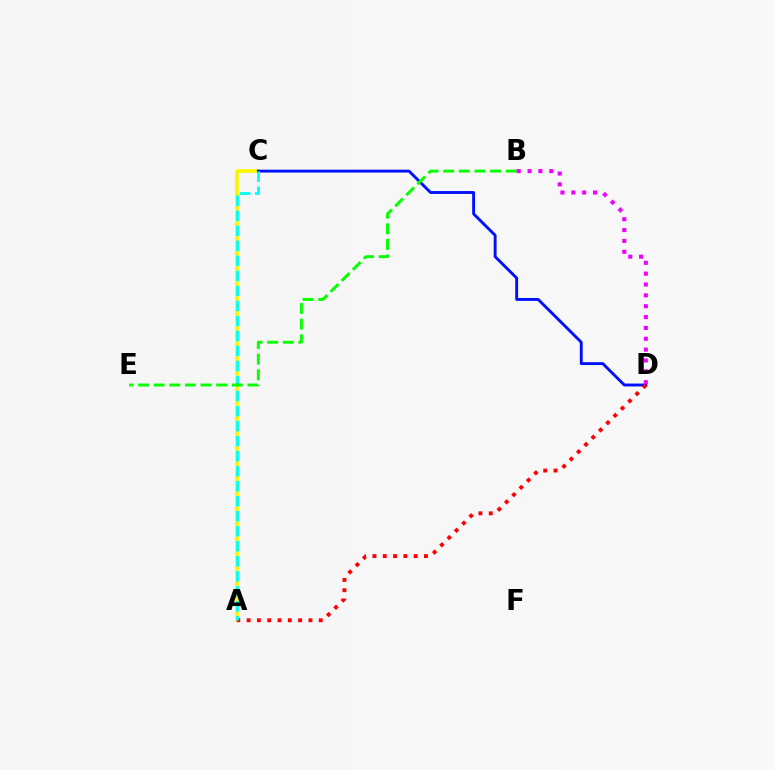{('A', 'C'): [{'color': '#fcf500', 'line_style': 'solid', 'thickness': 2.61}, {'color': '#00fff6', 'line_style': 'dashed', 'thickness': 2.04}], ('C', 'D'): [{'color': '#0010ff', 'line_style': 'solid', 'thickness': 2.08}], ('A', 'D'): [{'color': '#ff0000', 'line_style': 'dotted', 'thickness': 2.8}], ('B', 'E'): [{'color': '#08ff00', 'line_style': 'dashed', 'thickness': 2.12}], ('B', 'D'): [{'color': '#ee00ff', 'line_style': 'dotted', 'thickness': 2.95}]}